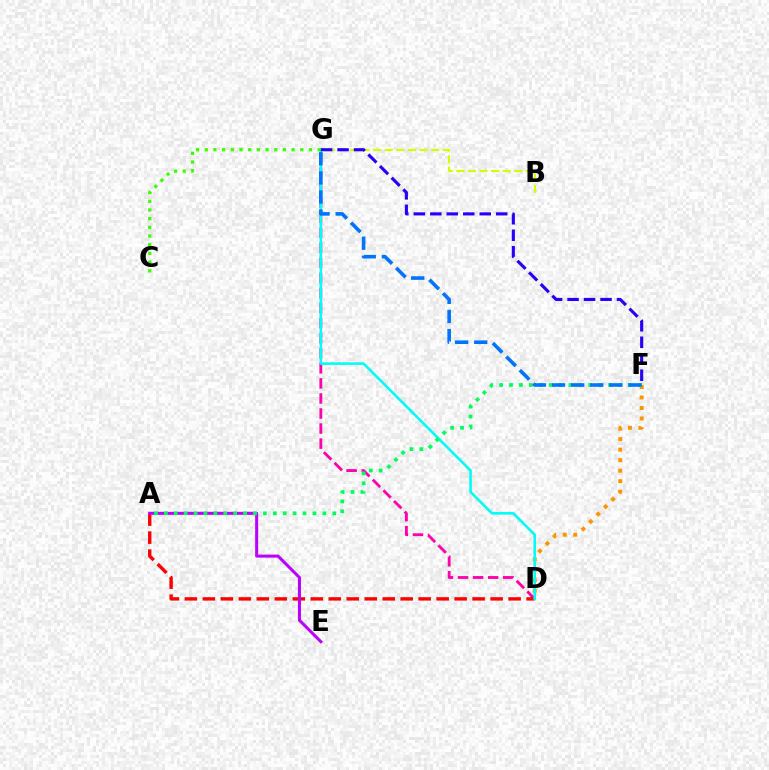{('D', 'G'): [{'color': '#ff00ac', 'line_style': 'dashed', 'thickness': 2.05}, {'color': '#00fff6', 'line_style': 'solid', 'thickness': 1.88}], ('A', 'D'): [{'color': '#ff0000', 'line_style': 'dashed', 'thickness': 2.44}], ('D', 'F'): [{'color': '#ff9400', 'line_style': 'dotted', 'thickness': 2.85}], ('A', 'E'): [{'color': '#b900ff', 'line_style': 'solid', 'thickness': 2.19}], ('A', 'F'): [{'color': '#00ff5c', 'line_style': 'dotted', 'thickness': 2.69}], ('C', 'G'): [{'color': '#3dff00', 'line_style': 'dotted', 'thickness': 2.36}], ('B', 'G'): [{'color': '#d1ff00', 'line_style': 'dashed', 'thickness': 1.57}], ('F', 'G'): [{'color': '#2500ff', 'line_style': 'dashed', 'thickness': 2.24}, {'color': '#0074ff', 'line_style': 'dashed', 'thickness': 2.6}]}